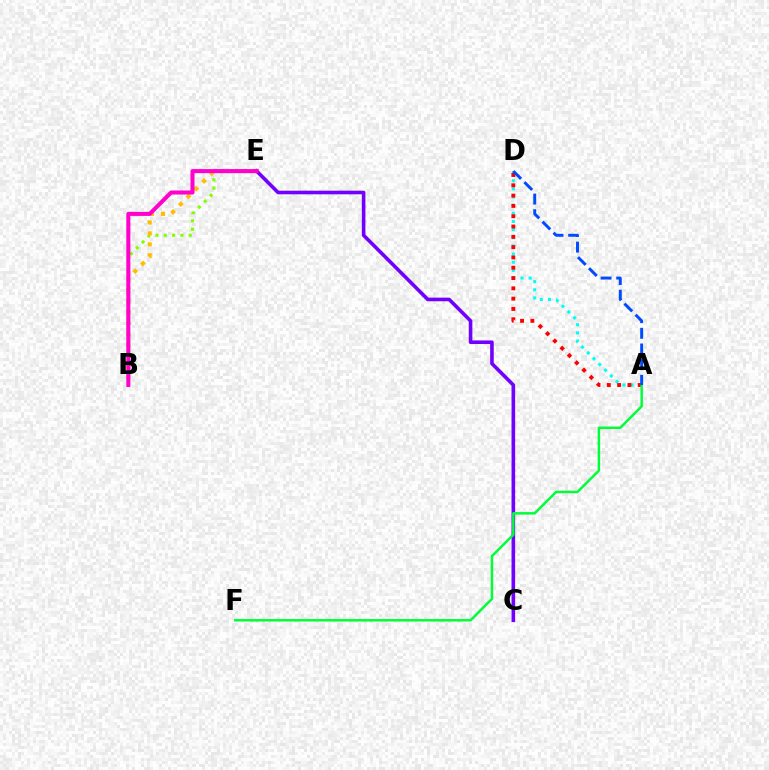{('B', 'E'): [{'color': '#84ff00', 'line_style': 'dotted', 'thickness': 2.26}, {'color': '#ffbd00', 'line_style': 'dotted', 'thickness': 2.97}, {'color': '#ff00cf', 'line_style': 'solid', 'thickness': 2.92}], ('A', 'D'): [{'color': '#00fff6', 'line_style': 'dotted', 'thickness': 2.22}, {'color': '#ff0000', 'line_style': 'dotted', 'thickness': 2.8}, {'color': '#004bff', 'line_style': 'dashed', 'thickness': 2.13}], ('C', 'E'): [{'color': '#7200ff', 'line_style': 'solid', 'thickness': 2.6}], ('A', 'F'): [{'color': '#00ff39', 'line_style': 'solid', 'thickness': 1.79}]}